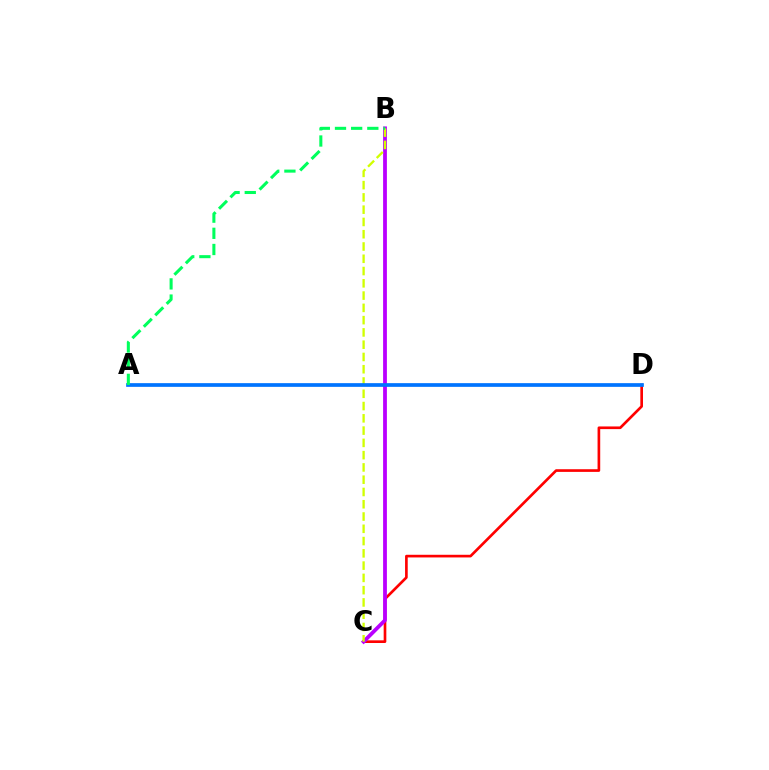{('C', 'D'): [{'color': '#ff0000', 'line_style': 'solid', 'thickness': 1.92}], ('B', 'C'): [{'color': '#b900ff', 'line_style': 'solid', 'thickness': 2.73}, {'color': '#d1ff00', 'line_style': 'dashed', 'thickness': 1.67}], ('A', 'D'): [{'color': '#0074ff', 'line_style': 'solid', 'thickness': 2.67}], ('A', 'B'): [{'color': '#00ff5c', 'line_style': 'dashed', 'thickness': 2.2}]}